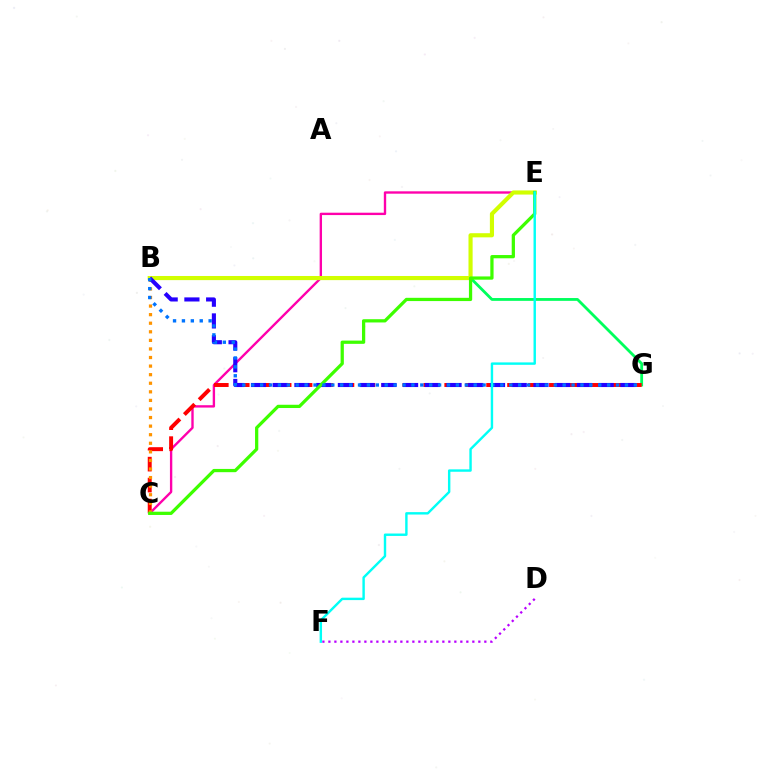{('C', 'E'): [{'color': '#ff00ac', 'line_style': 'solid', 'thickness': 1.7}, {'color': '#3dff00', 'line_style': 'solid', 'thickness': 2.34}], ('D', 'F'): [{'color': '#b900ff', 'line_style': 'dotted', 'thickness': 1.63}], ('B', 'G'): [{'color': '#00ff5c', 'line_style': 'solid', 'thickness': 2.02}, {'color': '#2500ff', 'line_style': 'dashed', 'thickness': 2.95}, {'color': '#0074ff', 'line_style': 'dotted', 'thickness': 2.42}], ('C', 'G'): [{'color': '#ff0000', 'line_style': 'dashed', 'thickness': 2.85}], ('B', 'C'): [{'color': '#ff9400', 'line_style': 'dotted', 'thickness': 2.33}], ('B', 'E'): [{'color': '#d1ff00', 'line_style': 'solid', 'thickness': 2.97}], ('E', 'F'): [{'color': '#00fff6', 'line_style': 'solid', 'thickness': 1.74}]}